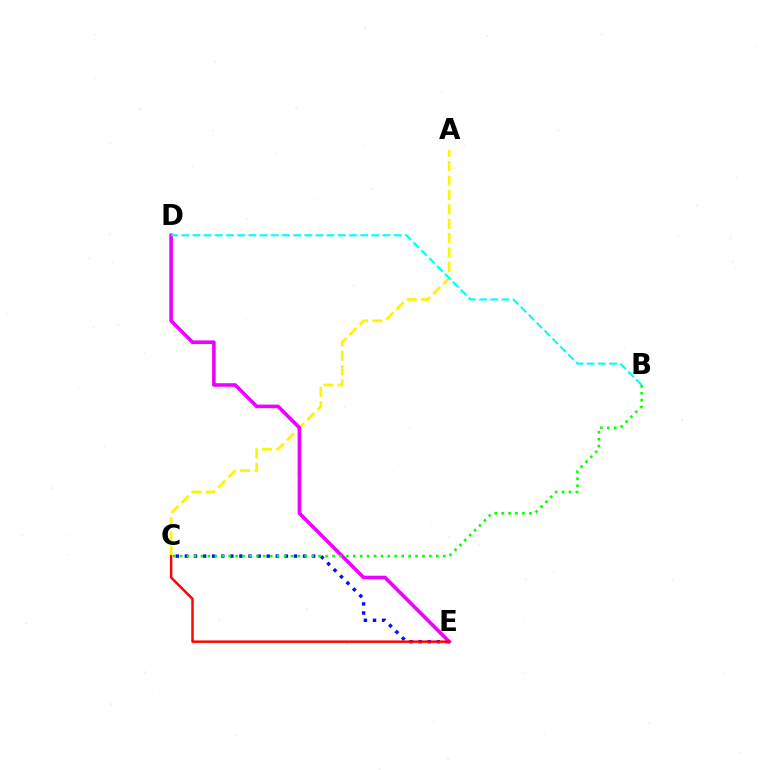{('C', 'E'): [{'color': '#0010ff', 'line_style': 'dotted', 'thickness': 2.47}, {'color': '#ff0000', 'line_style': 'solid', 'thickness': 1.76}], ('A', 'C'): [{'color': '#fcf500', 'line_style': 'dashed', 'thickness': 1.95}], ('D', 'E'): [{'color': '#ee00ff', 'line_style': 'solid', 'thickness': 2.6}], ('B', 'C'): [{'color': '#08ff00', 'line_style': 'dotted', 'thickness': 1.88}], ('B', 'D'): [{'color': '#00fff6', 'line_style': 'dashed', 'thickness': 1.52}]}